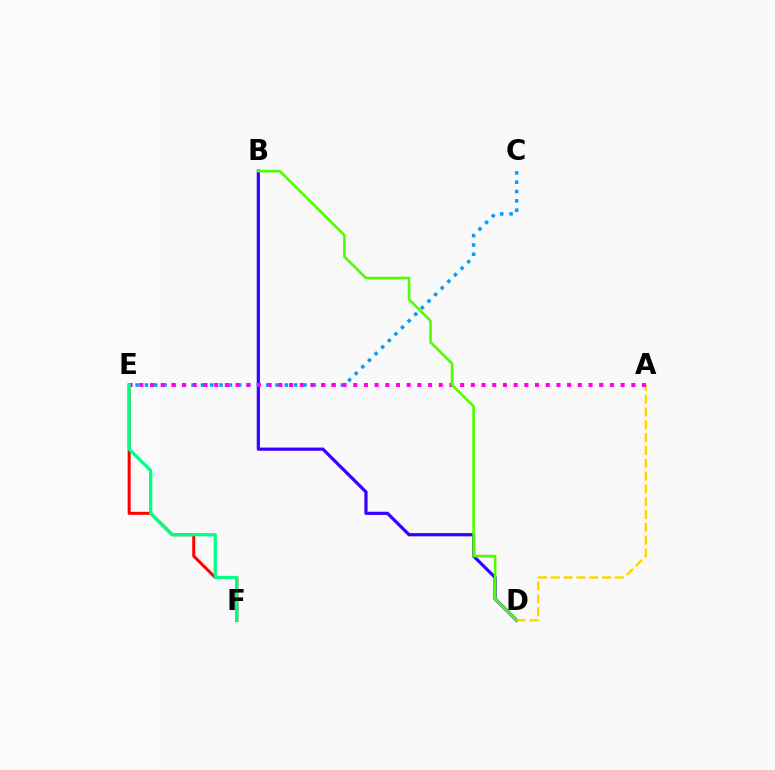{('B', 'D'): [{'color': '#3700ff', 'line_style': 'solid', 'thickness': 2.3}, {'color': '#4fff00', 'line_style': 'solid', 'thickness': 1.89}], ('E', 'F'): [{'color': '#ff0000', 'line_style': 'solid', 'thickness': 2.17}, {'color': '#00ff86', 'line_style': 'solid', 'thickness': 2.31}], ('A', 'D'): [{'color': '#ffd500', 'line_style': 'dashed', 'thickness': 1.74}], ('C', 'E'): [{'color': '#009eff', 'line_style': 'dotted', 'thickness': 2.53}], ('A', 'E'): [{'color': '#ff00ed', 'line_style': 'dotted', 'thickness': 2.91}]}